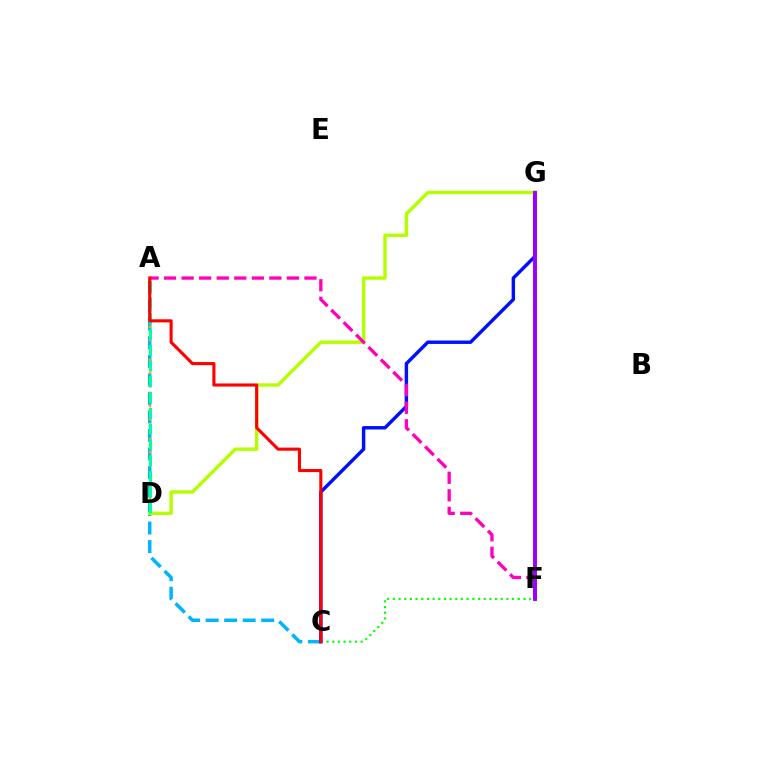{('A', 'C'): [{'color': '#00b5ff', 'line_style': 'dashed', 'thickness': 2.52}, {'color': '#ff0000', 'line_style': 'solid', 'thickness': 2.23}], ('C', 'F'): [{'color': '#08ff00', 'line_style': 'dotted', 'thickness': 1.54}], ('C', 'G'): [{'color': '#0010ff', 'line_style': 'solid', 'thickness': 2.47}], ('A', 'D'): [{'color': '#ffa500', 'line_style': 'dotted', 'thickness': 1.8}, {'color': '#00ff9d', 'line_style': 'dashed', 'thickness': 2.14}], ('D', 'G'): [{'color': '#b3ff00', 'line_style': 'solid', 'thickness': 2.44}], ('A', 'F'): [{'color': '#ff00bd', 'line_style': 'dashed', 'thickness': 2.38}], ('F', 'G'): [{'color': '#9b00ff', 'line_style': 'solid', 'thickness': 2.82}]}